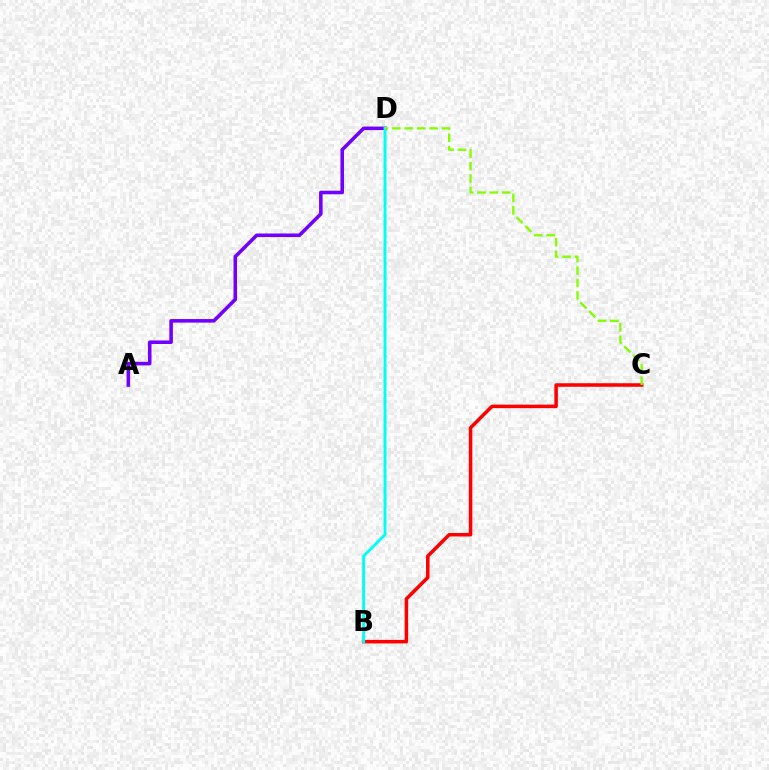{('A', 'D'): [{'color': '#7200ff', 'line_style': 'solid', 'thickness': 2.57}], ('B', 'C'): [{'color': '#ff0000', 'line_style': 'solid', 'thickness': 2.54}], ('B', 'D'): [{'color': '#00fff6', 'line_style': 'solid', 'thickness': 2.11}], ('C', 'D'): [{'color': '#84ff00', 'line_style': 'dashed', 'thickness': 1.69}]}